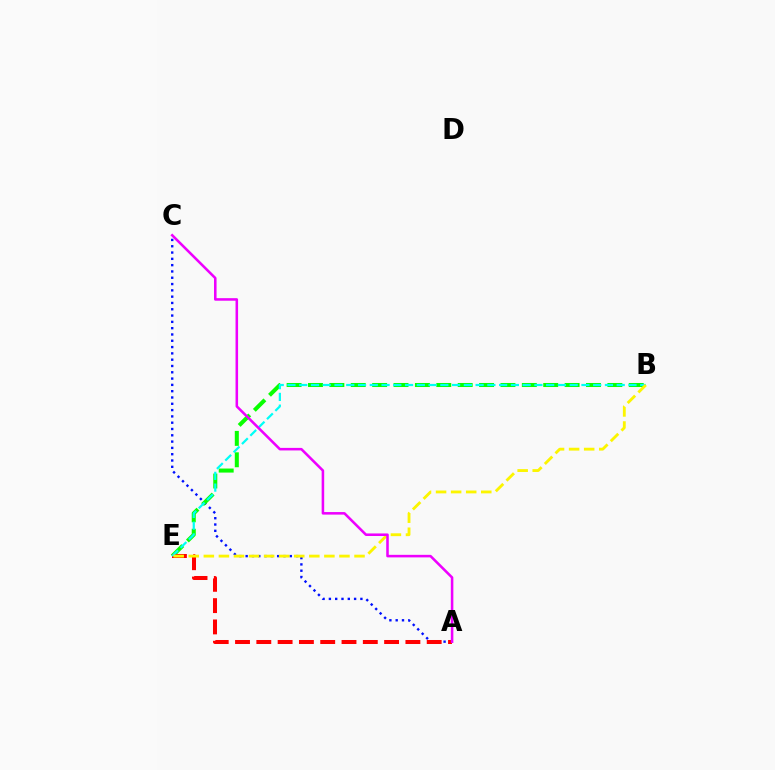{('A', 'C'): [{'color': '#0010ff', 'line_style': 'dotted', 'thickness': 1.71}, {'color': '#ee00ff', 'line_style': 'solid', 'thickness': 1.84}], ('B', 'E'): [{'color': '#08ff00', 'line_style': 'dashed', 'thickness': 2.91}, {'color': '#00fff6', 'line_style': 'dashed', 'thickness': 1.6}, {'color': '#fcf500', 'line_style': 'dashed', 'thickness': 2.05}], ('A', 'E'): [{'color': '#ff0000', 'line_style': 'dashed', 'thickness': 2.89}]}